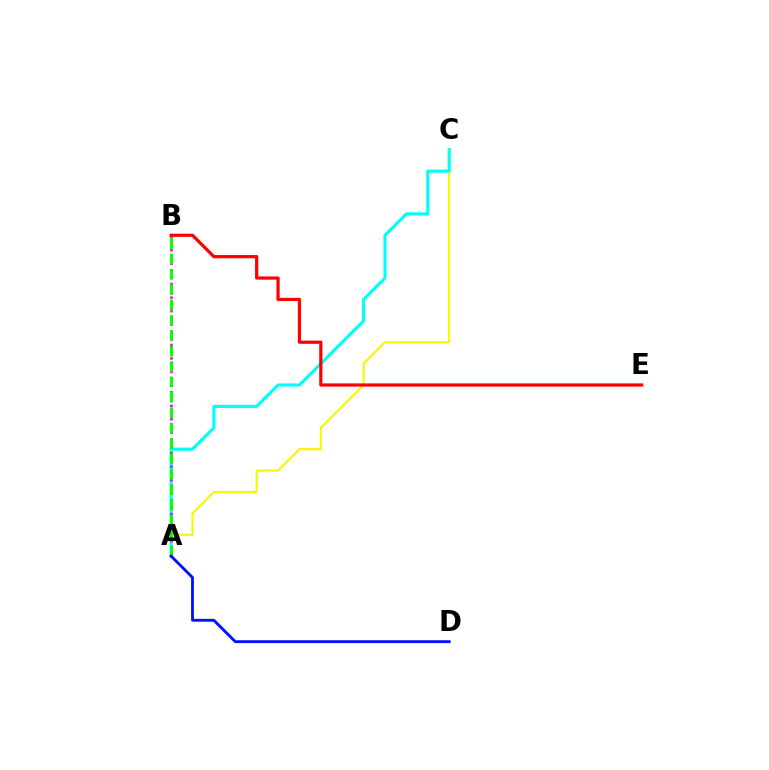{('A', 'C'): [{'color': '#fcf500', 'line_style': 'solid', 'thickness': 1.56}, {'color': '#00fff6', 'line_style': 'solid', 'thickness': 2.24}], ('A', 'B'): [{'color': '#ee00ff', 'line_style': 'dotted', 'thickness': 1.84}, {'color': '#08ff00', 'line_style': 'dashed', 'thickness': 2.09}], ('A', 'D'): [{'color': '#0010ff', 'line_style': 'solid', 'thickness': 2.05}], ('B', 'E'): [{'color': '#ff0000', 'line_style': 'solid', 'thickness': 2.31}]}